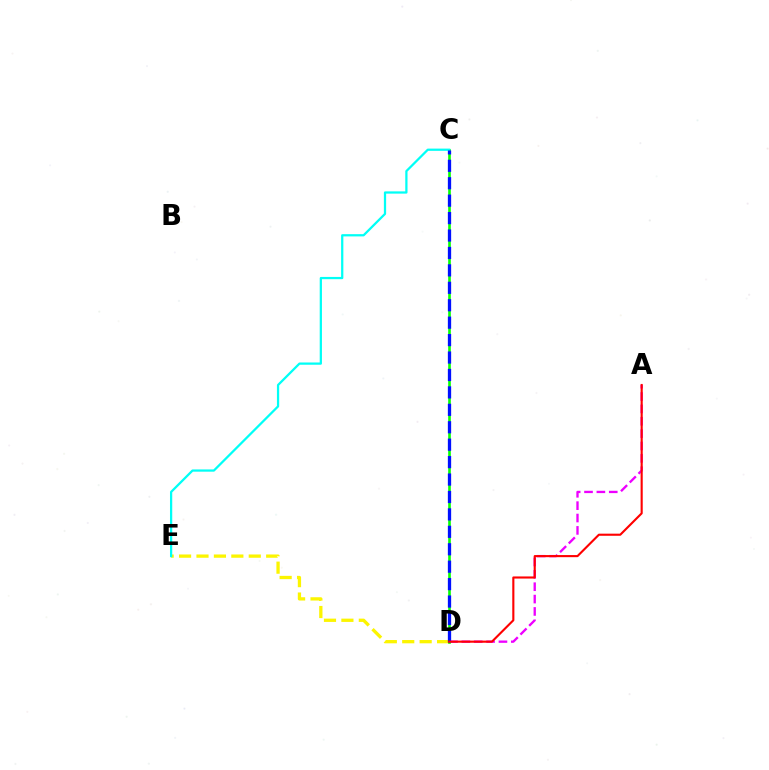{('A', 'D'): [{'color': '#ee00ff', 'line_style': 'dashed', 'thickness': 1.68}, {'color': '#ff0000', 'line_style': 'solid', 'thickness': 1.53}], ('D', 'E'): [{'color': '#fcf500', 'line_style': 'dashed', 'thickness': 2.37}], ('C', 'D'): [{'color': '#08ff00', 'line_style': 'solid', 'thickness': 1.9}, {'color': '#0010ff', 'line_style': 'dashed', 'thickness': 2.37}], ('C', 'E'): [{'color': '#00fff6', 'line_style': 'solid', 'thickness': 1.62}]}